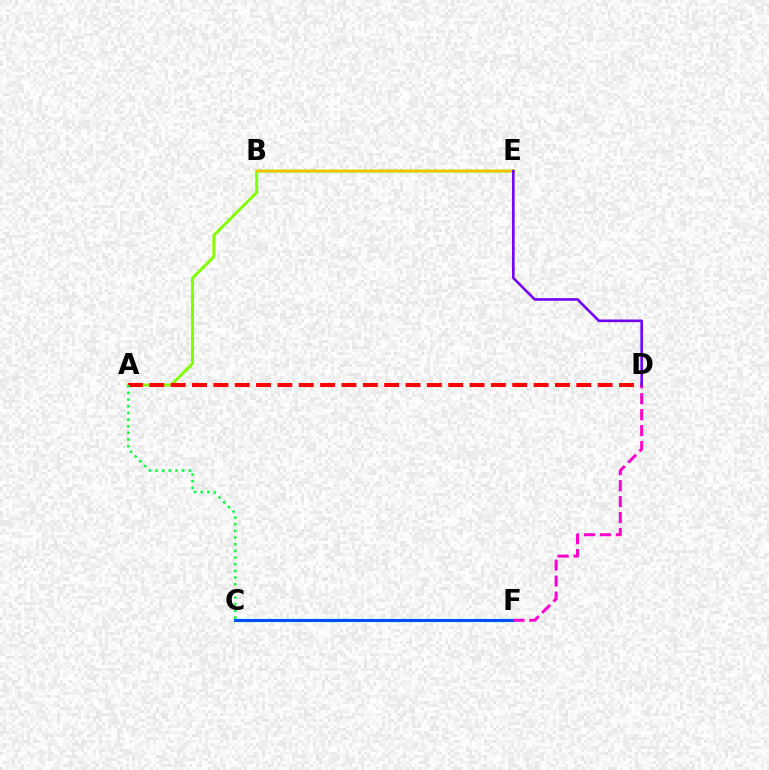{('C', 'F'): [{'color': '#00fff6', 'line_style': 'solid', 'thickness': 2.34}, {'color': '#004bff', 'line_style': 'solid', 'thickness': 2.12}], ('A', 'E'): [{'color': '#84ff00', 'line_style': 'solid', 'thickness': 2.15}], ('A', 'D'): [{'color': '#ff0000', 'line_style': 'dashed', 'thickness': 2.9}], ('A', 'C'): [{'color': '#00ff39', 'line_style': 'dotted', 'thickness': 1.81}], ('D', 'F'): [{'color': '#ff00cf', 'line_style': 'dashed', 'thickness': 2.17}], ('B', 'E'): [{'color': '#ffbd00', 'line_style': 'solid', 'thickness': 1.74}], ('D', 'E'): [{'color': '#7200ff', 'line_style': 'solid', 'thickness': 1.87}]}